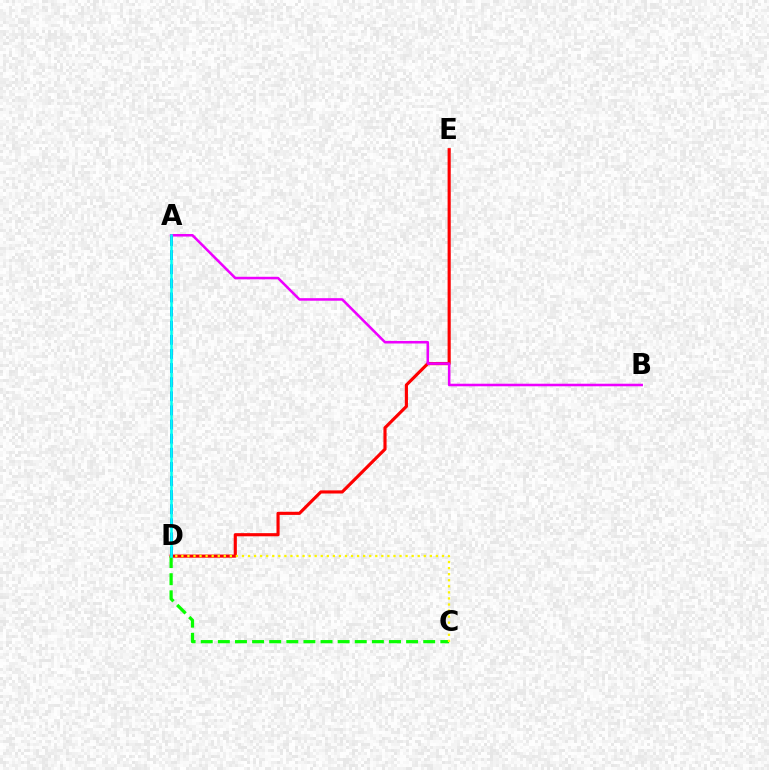{('D', 'E'): [{'color': '#ff0000', 'line_style': 'solid', 'thickness': 2.26}], ('A', 'B'): [{'color': '#ee00ff', 'line_style': 'solid', 'thickness': 1.84}], ('A', 'D'): [{'color': '#0010ff', 'line_style': 'dashed', 'thickness': 1.92}, {'color': '#00fff6', 'line_style': 'solid', 'thickness': 1.84}], ('C', 'D'): [{'color': '#08ff00', 'line_style': 'dashed', 'thickness': 2.32}, {'color': '#fcf500', 'line_style': 'dotted', 'thickness': 1.65}]}